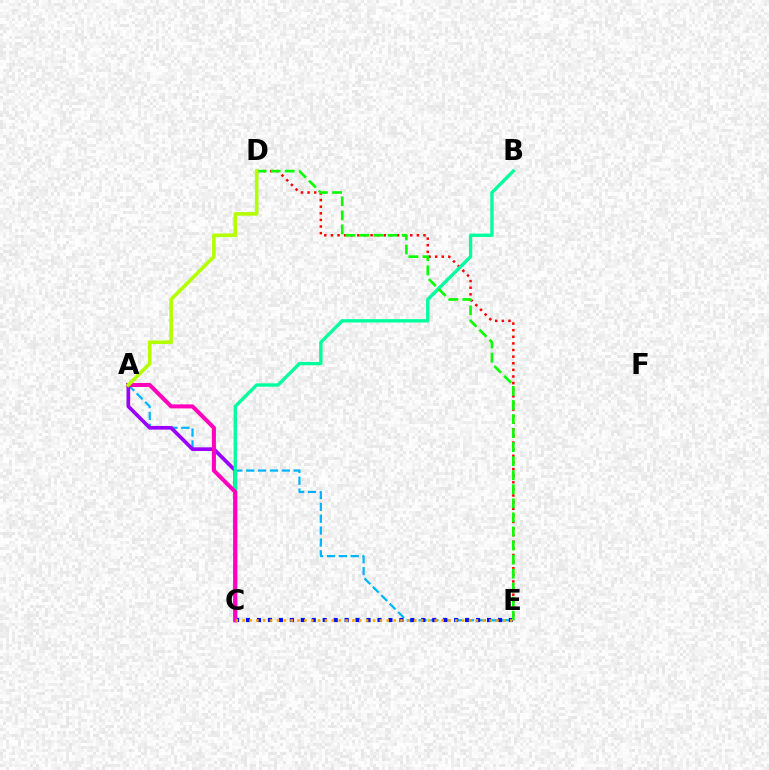{('A', 'E'): [{'color': '#00b5ff', 'line_style': 'dashed', 'thickness': 1.61}], ('D', 'E'): [{'color': '#ff0000', 'line_style': 'dotted', 'thickness': 1.8}, {'color': '#08ff00', 'line_style': 'dashed', 'thickness': 1.91}], ('A', 'C'): [{'color': '#9b00ff', 'line_style': 'solid', 'thickness': 2.65}, {'color': '#ff00bd', 'line_style': 'solid', 'thickness': 2.9}], ('B', 'C'): [{'color': '#00ff9d', 'line_style': 'solid', 'thickness': 2.41}], ('C', 'E'): [{'color': '#0010ff', 'line_style': 'dotted', 'thickness': 2.98}, {'color': '#ffa500', 'line_style': 'dotted', 'thickness': 1.86}], ('A', 'D'): [{'color': '#b3ff00', 'line_style': 'solid', 'thickness': 2.6}]}